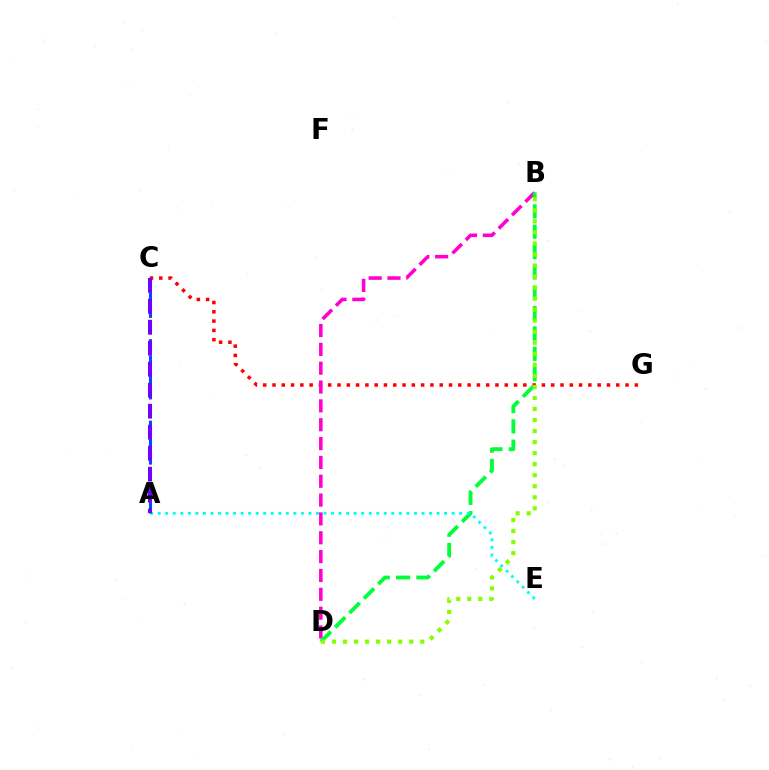{('C', 'G'): [{'color': '#ff0000', 'line_style': 'dotted', 'thickness': 2.52}], ('A', 'C'): [{'color': '#ffbd00', 'line_style': 'dotted', 'thickness': 2.86}, {'color': '#004bff', 'line_style': 'dashed', 'thickness': 2.21}, {'color': '#7200ff', 'line_style': 'dashed', 'thickness': 2.85}], ('B', 'D'): [{'color': '#ff00cf', 'line_style': 'dashed', 'thickness': 2.56}, {'color': '#00ff39', 'line_style': 'dashed', 'thickness': 2.76}, {'color': '#84ff00', 'line_style': 'dotted', 'thickness': 3.0}], ('A', 'E'): [{'color': '#00fff6', 'line_style': 'dotted', 'thickness': 2.05}]}